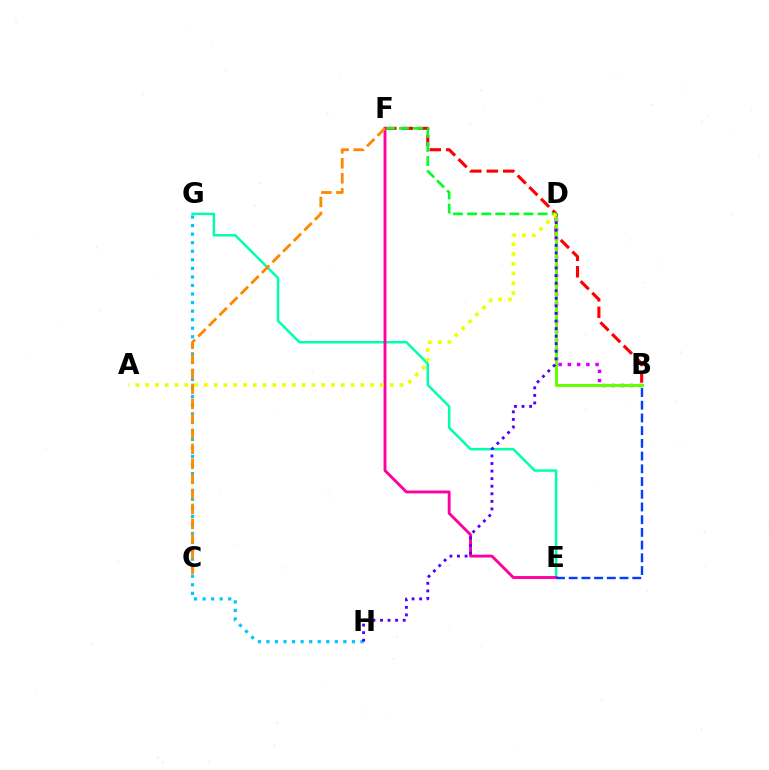{('G', 'H'): [{'color': '#00c7ff', 'line_style': 'dotted', 'thickness': 2.32}], ('B', 'F'): [{'color': '#ff0000', 'line_style': 'dashed', 'thickness': 2.24}], ('D', 'F'): [{'color': '#00ff27', 'line_style': 'dashed', 'thickness': 1.92}], ('E', 'G'): [{'color': '#00ffaf', 'line_style': 'solid', 'thickness': 1.79}], ('E', 'F'): [{'color': '#ff00a0', 'line_style': 'solid', 'thickness': 2.08}], ('B', 'E'): [{'color': '#003fff', 'line_style': 'dashed', 'thickness': 1.73}], ('B', 'D'): [{'color': '#d600ff', 'line_style': 'dotted', 'thickness': 2.51}, {'color': '#66ff00', 'line_style': 'solid', 'thickness': 2.16}], ('D', 'H'): [{'color': '#4f00ff', 'line_style': 'dotted', 'thickness': 2.06}], ('C', 'F'): [{'color': '#ff8800', 'line_style': 'dashed', 'thickness': 2.04}], ('A', 'D'): [{'color': '#eeff00', 'line_style': 'dotted', 'thickness': 2.66}]}